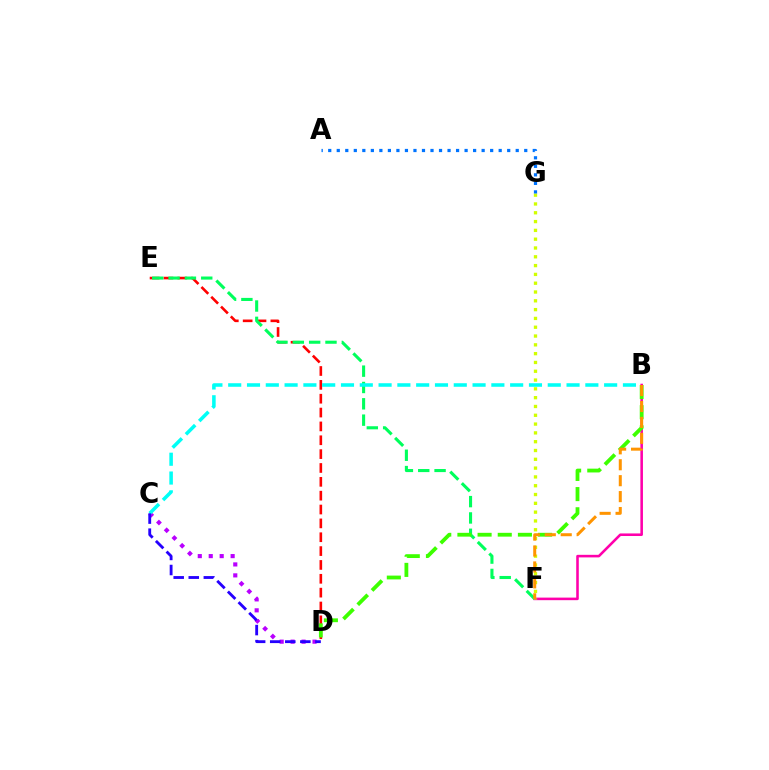{('D', 'E'): [{'color': '#ff0000', 'line_style': 'dashed', 'thickness': 1.88}], ('B', 'F'): [{'color': '#ff00ac', 'line_style': 'solid', 'thickness': 1.85}, {'color': '#ff9400', 'line_style': 'dashed', 'thickness': 2.16}], ('C', 'D'): [{'color': '#b900ff', 'line_style': 'dotted', 'thickness': 2.98}, {'color': '#2500ff', 'line_style': 'dashed', 'thickness': 2.05}], ('E', 'F'): [{'color': '#00ff5c', 'line_style': 'dashed', 'thickness': 2.22}], ('F', 'G'): [{'color': '#d1ff00', 'line_style': 'dotted', 'thickness': 2.39}], ('B', 'D'): [{'color': '#3dff00', 'line_style': 'dashed', 'thickness': 2.74}], ('B', 'C'): [{'color': '#00fff6', 'line_style': 'dashed', 'thickness': 2.55}], ('A', 'G'): [{'color': '#0074ff', 'line_style': 'dotted', 'thickness': 2.32}]}